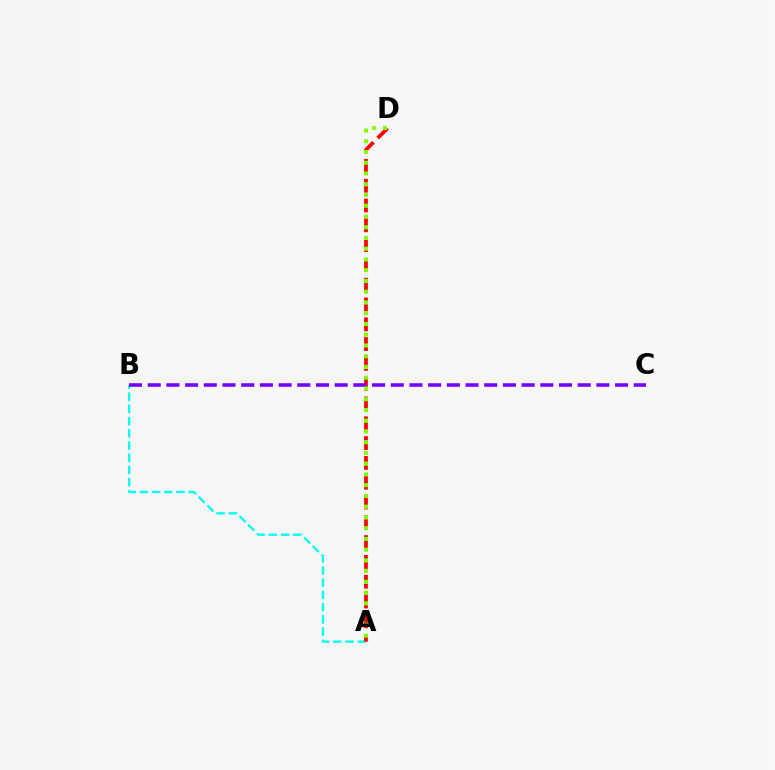{('A', 'B'): [{'color': '#00fff6', 'line_style': 'dashed', 'thickness': 1.66}], ('A', 'D'): [{'color': '#ff0000', 'line_style': 'dashed', 'thickness': 2.69}, {'color': '#84ff00', 'line_style': 'dotted', 'thickness': 2.92}], ('B', 'C'): [{'color': '#7200ff', 'line_style': 'dashed', 'thickness': 2.54}]}